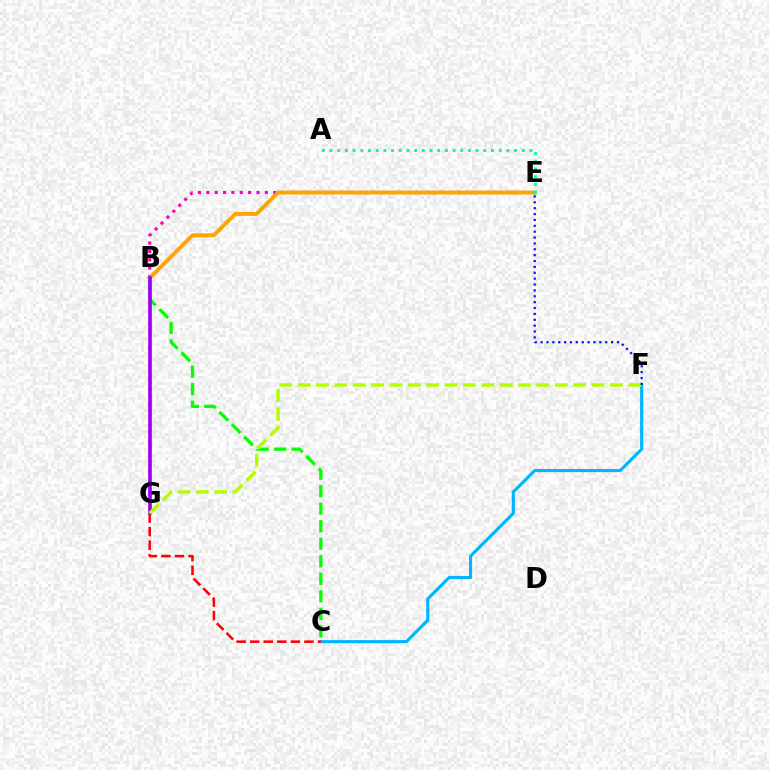{('B', 'E'): [{'color': '#ff00bd', 'line_style': 'dotted', 'thickness': 2.27}, {'color': '#ffa500', 'line_style': 'solid', 'thickness': 2.84}], ('B', 'C'): [{'color': '#08ff00', 'line_style': 'dashed', 'thickness': 2.38}], ('C', 'F'): [{'color': '#00b5ff', 'line_style': 'solid', 'thickness': 2.27}], ('C', 'G'): [{'color': '#ff0000', 'line_style': 'dashed', 'thickness': 1.84}], ('A', 'E'): [{'color': '#00ff9d', 'line_style': 'dotted', 'thickness': 2.09}], ('B', 'G'): [{'color': '#9b00ff', 'line_style': 'solid', 'thickness': 2.65}], ('F', 'G'): [{'color': '#b3ff00', 'line_style': 'dashed', 'thickness': 2.49}], ('E', 'F'): [{'color': '#0010ff', 'line_style': 'dotted', 'thickness': 1.6}]}